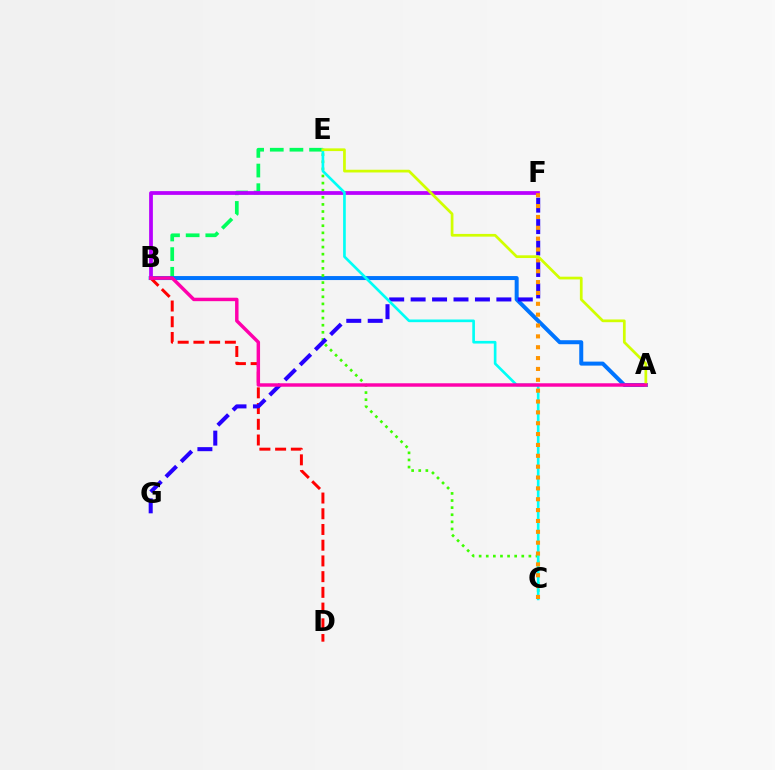{('B', 'E'): [{'color': '#00ff5c', 'line_style': 'dashed', 'thickness': 2.67}], ('A', 'B'): [{'color': '#0074ff', 'line_style': 'solid', 'thickness': 2.88}, {'color': '#ff00ac', 'line_style': 'solid', 'thickness': 2.49}], ('B', 'D'): [{'color': '#ff0000', 'line_style': 'dashed', 'thickness': 2.14}], ('C', 'E'): [{'color': '#3dff00', 'line_style': 'dotted', 'thickness': 1.93}, {'color': '#00fff6', 'line_style': 'solid', 'thickness': 1.92}], ('F', 'G'): [{'color': '#2500ff', 'line_style': 'dashed', 'thickness': 2.91}], ('B', 'F'): [{'color': '#b900ff', 'line_style': 'solid', 'thickness': 2.7}], ('C', 'F'): [{'color': '#ff9400', 'line_style': 'dotted', 'thickness': 2.95}], ('A', 'E'): [{'color': '#d1ff00', 'line_style': 'solid', 'thickness': 1.96}]}